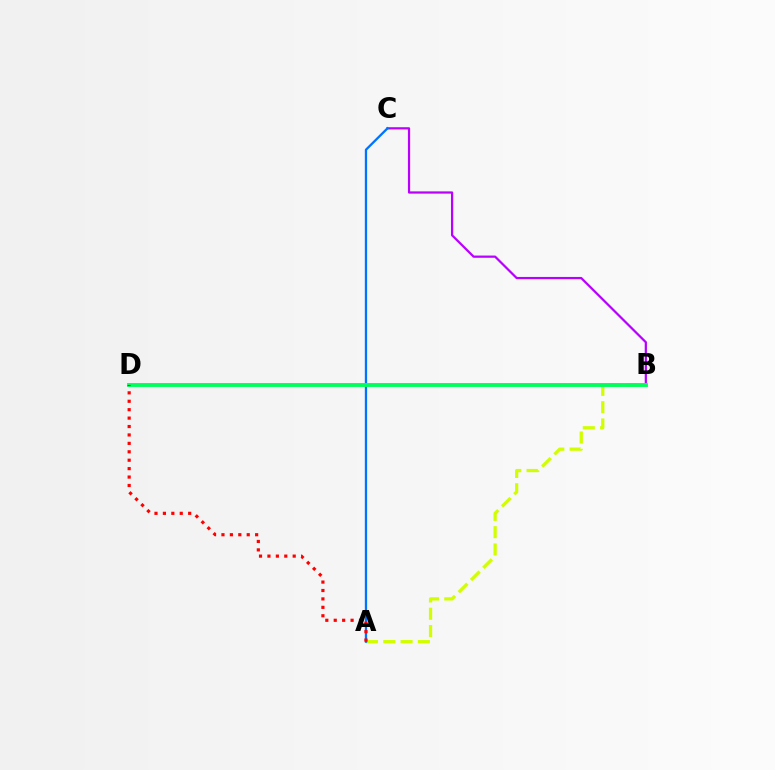{('B', 'C'): [{'color': '#b900ff', 'line_style': 'solid', 'thickness': 1.61}], ('A', 'B'): [{'color': '#d1ff00', 'line_style': 'dashed', 'thickness': 2.35}], ('A', 'C'): [{'color': '#0074ff', 'line_style': 'solid', 'thickness': 1.65}], ('B', 'D'): [{'color': '#00ff5c', 'line_style': 'solid', 'thickness': 2.79}], ('A', 'D'): [{'color': '#ff0000', 'line_style': 'dotted', 'thickness': 2.29}]}